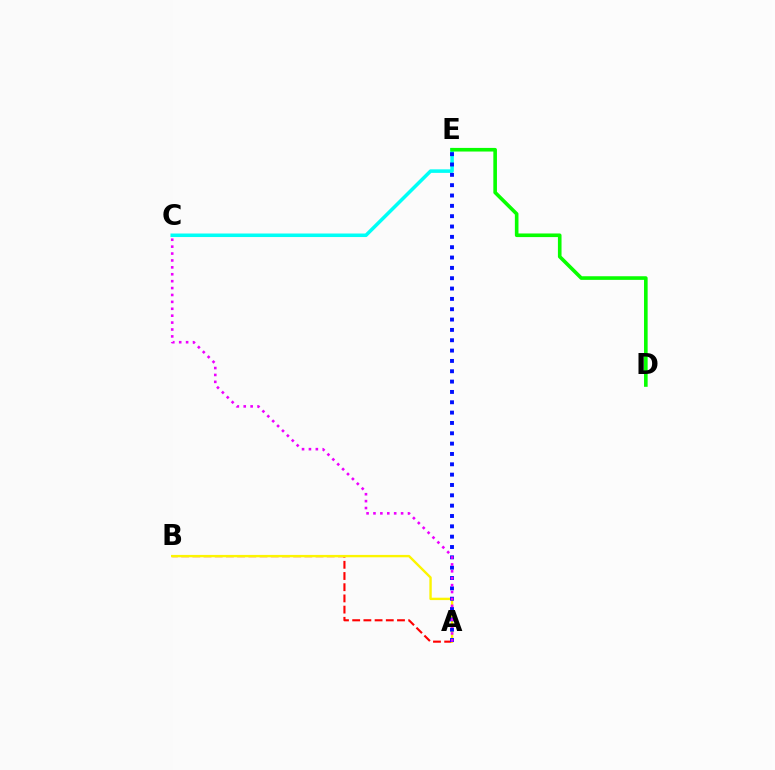{('C', 'E'): [{'color': '#00fff6', 'line_style': 'solid', 'thickness': 2.54}], ('A', 'B'): [{'color': '#ff0000', 'line_style': 'dashed', 'thickness': 1.52}, {'color': '#fcf500', 'line_style': 'solid', 'thickness': 1.72}], ('D', 'E'): [{'color': '#08ff00', 'line_style': 'solid', 'thickness': 2.6}], ('A', 'E'): [{'color': '#0010ff', 'line_style': 'dotted', 'thickness': 2.81}], ('A', 'C'): [{'color': '#ee00ff', 'line_style': 'dotted', 'thickness': 1.88}]}